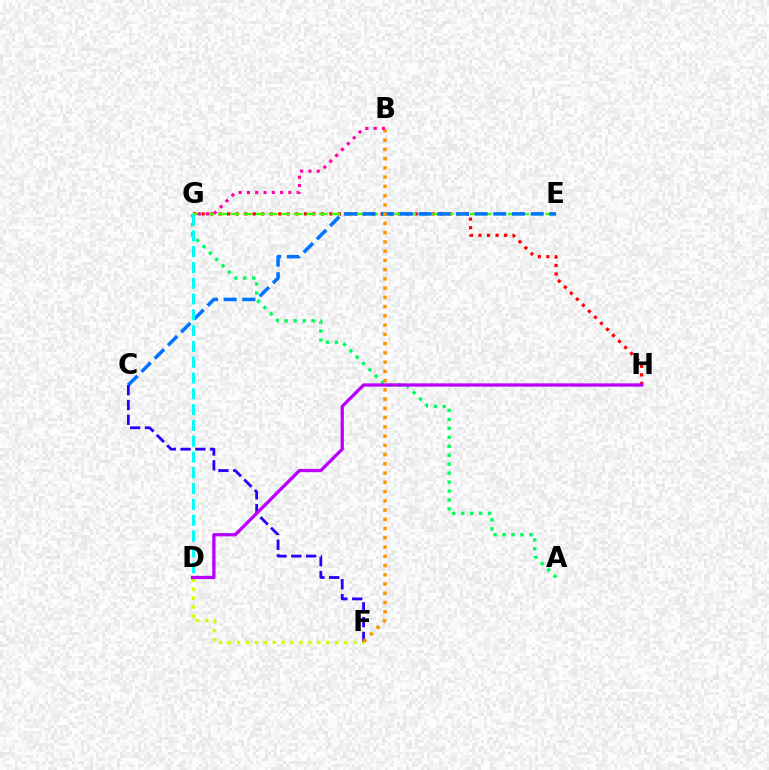{('G', 'H'): [{'color': '#ff0000', 'line_style': 'dotted', 'thickness': 2.32}], ('A', 'G'): [{'color': '#00ff5c', 'line_style': 'dotted', 'thickness': 2.43}], ('E', 'G'): [{'color': '#3dff00', 'line_style': 'dashed', 'thickness': 1.71}], ('C', 'E'): [{'color': '#0074ff', 'line_style': 'dashed', 'thickness': 2.54}], ('D', 'F'): [{'color': '#d1ff00', 'line_style': 'dotted', 'thickness': 2.43}], ('C', 'F'): [{'color': '#2500ff', 'line_style': 'dashed', 'thickness': 2.01}], ('B', 'F'): [{'color': '#ff9400', 'line_style': 'dotted', 'thickness': 2.51}], ('D', 'G'): [{'color': '#00fff6', 'line_style': 'dashed', 'thickness': 2.15}], ('B', 'G'): [{'color': '#ff00ac', 'line_style': 'dotted', 'thickness': 2.25}], ('D', 'H'): [{'color': '#b900ff', 'line_style': 'solid', 'thickness': 2.36}]}